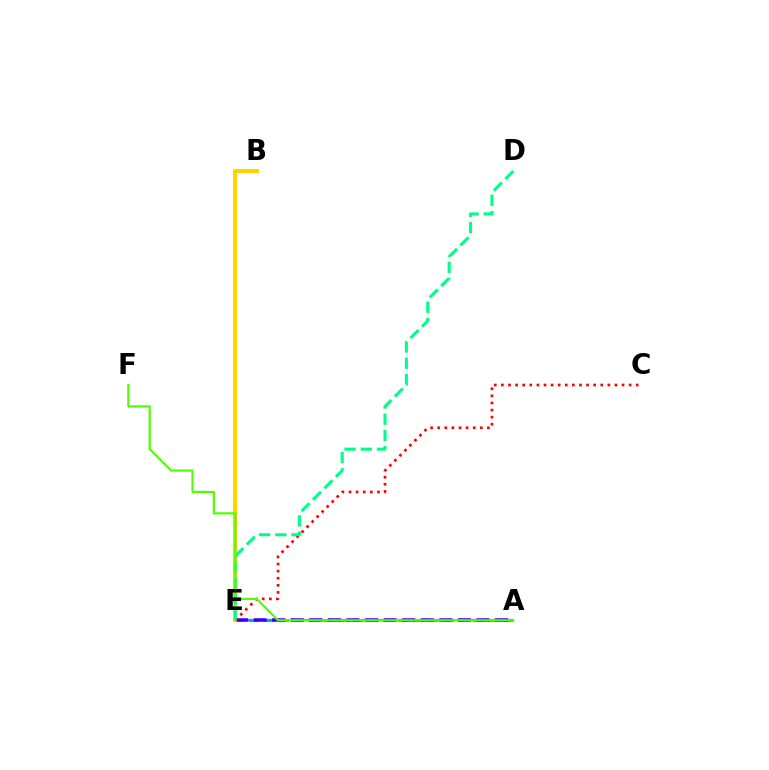{('A', 'E'): [{'color': '#ff00ed', 'line_style': 'dashed', 'thickness': 1.61}, {'color': '#009eff', 'line_style': 'dashed', 'thickness': 2.03}, {'color': '#3700ff', 'line_style': 'dashed', 'thickness': 2.52}], ('B', 'E'): [{'color': '#ffd500', 'line_style': 'solid', 'thickness': 2.98}], ('C', 'E'): [{'color': '#ff0000', 'line_style': 'dotted', 'thickness': 1.93}], ('D', 'E'): [{'color': '#00ff86', 'line_style': 'dashed', 'thickness': 2.2}], ('A', 'F'): [{'color': '#4fff00', 'line_style': 'solid', 'thickness': 1.58}]}